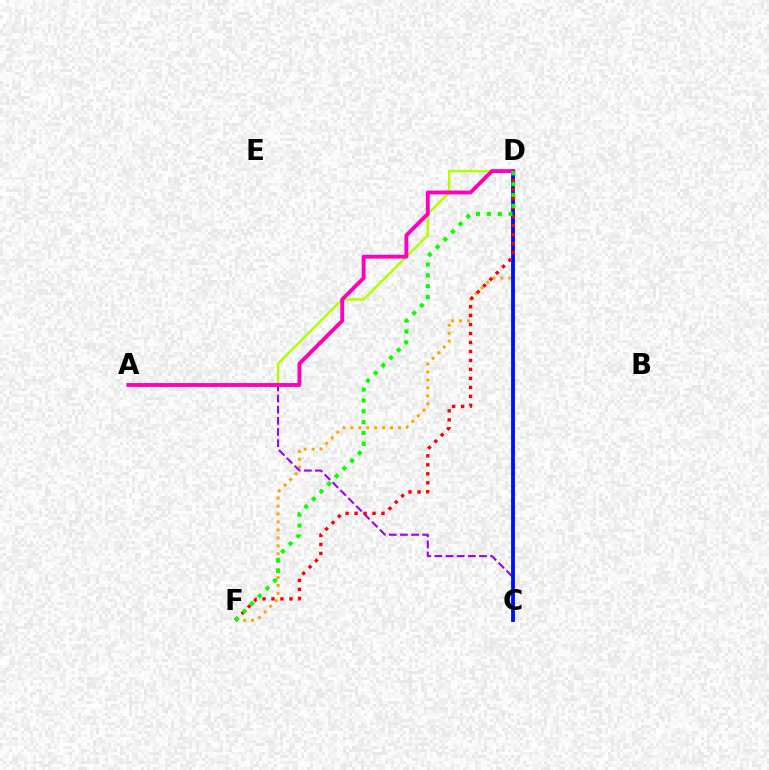{('D', 'F'): [{'color': '#ffa500', 'line_style': 'dotted', 'thickness': 2.16}, {'color': '#ff0000', 'line_style': 'dotted', 'thickness': 2.44}, {'color': '#08ff00', 'line_style': 'dotted', 'thickness': 2.94}], ('A', 'D'): [{'color': '#b3ff00', 'line_style': 'solid', 'thickness': 1.79}, {'color': '#ff00bd', 'line_style': 'solid', 'thickness': 2.79}], ('C', 'D'): [{'color': '#00ff9d', 'line_style': 'solid', 'thickness': 2.09}, {'color': '#00b5ff', 'line_style': 'dashed', 'thickness': 1.78}, {'color': '#0010ff', 'line_style': 'solid', 'thickness': 2.74}], ('A', 'C'): [{'color': '#9b00ff', 'line_style': 'dashed', 'thickness': 1.52}]}